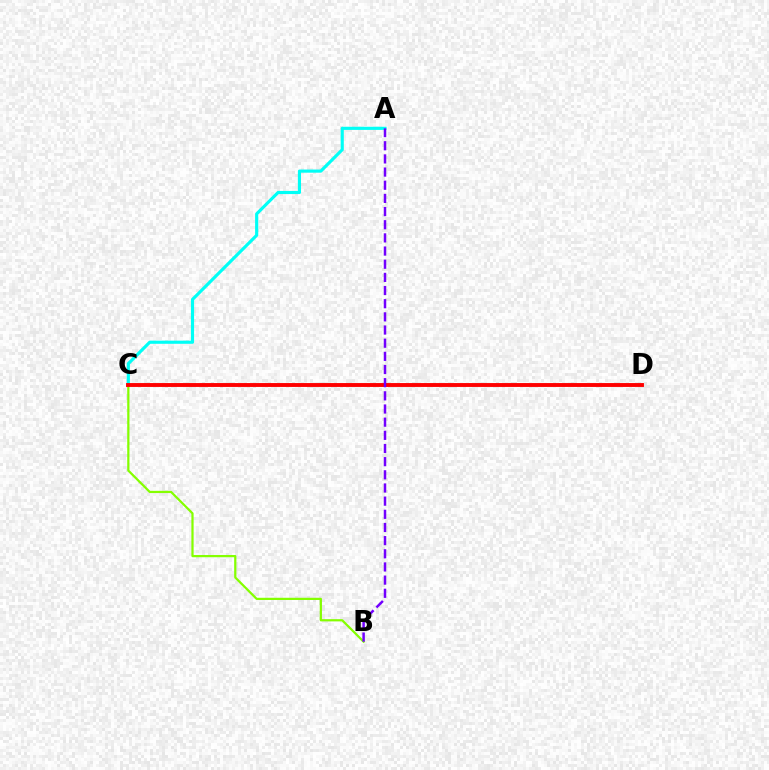{('A', 'C'): [{'color': '#00fff6', 'line_style': 'solid', 'thickness': 2.26}], ('B', 'C'): [{'color': '#84ff00', 'line_style': 'solid', 'thickness': 1.61}], ('C', 'D'): [{'color': '#ff0000', 'line_style': 'solid', 'thickness': 2.79}], ('A', 'B'): [{'color': '#7200ff', 'line_style': 'dashed', 'thickness': 1.79}]}